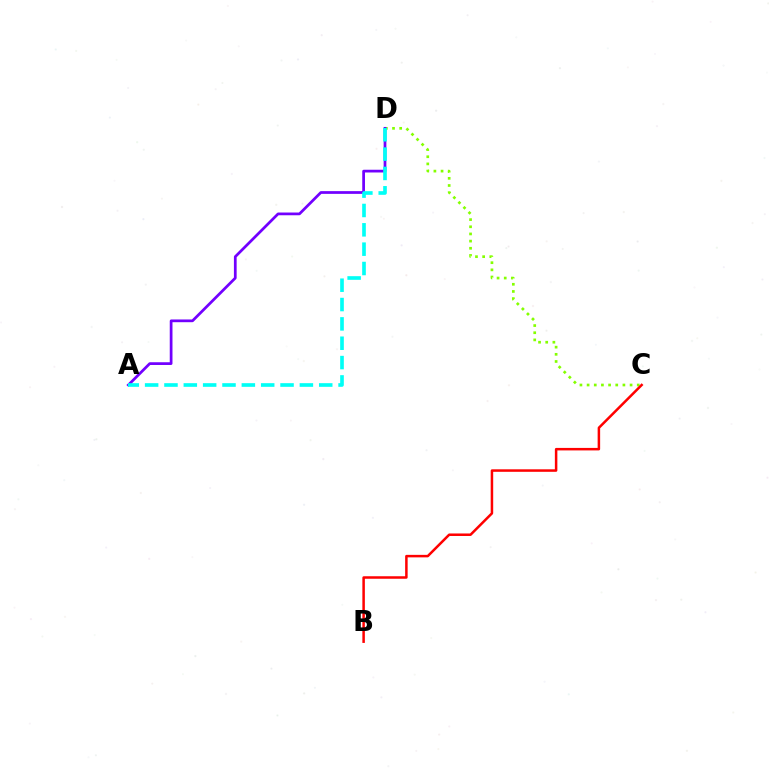{('C', 'D'): [{'color': '#84ff00', 'line_style': 'dotted', 'thickness': 1.95}], ('B', 'C'): [{'color': '#ff0000', 'line_style': 'solid', 'thickness': 1.8}], ('A', 'D'): [{'color': '#7200ff', 'line_style': 'solid', 'thickness': 1.97}, {'color': '#00fff6', 'line_style': 'dashed', 'thickness': 2.63}]}